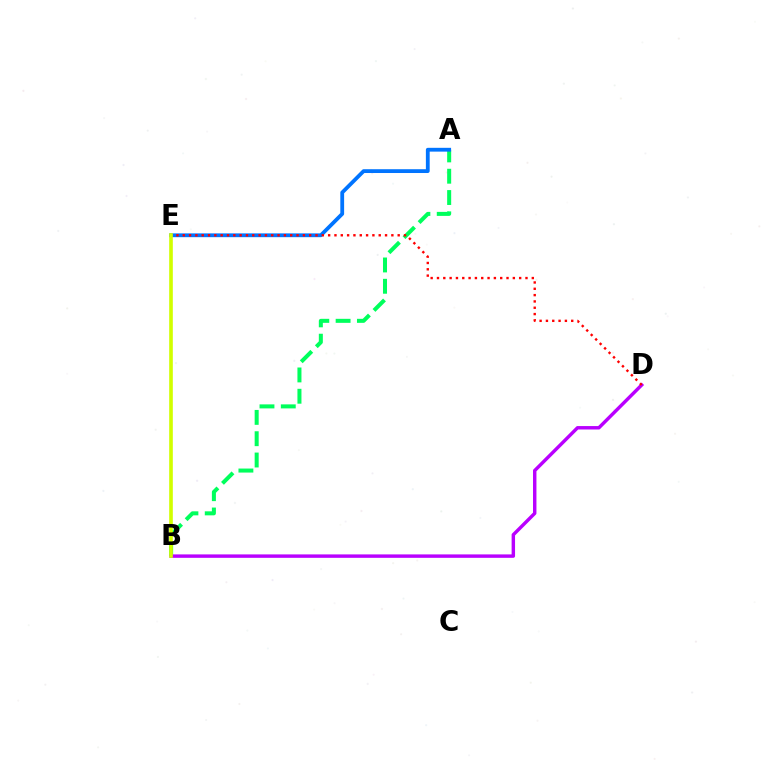{('A', 'B'): [{'color': '#00ff5c', 'line_style': 'dashed', 'thickness': 2.89}], ('A', 'E'): [{'color': '#0074ff', 'line_style': 'solid', 'thickness': 2.74}], ('B', 'D'): [{'color': '#b900ff', 'line_style': 'solid', 'thickness': 2.47}], ('D', 'E'): [{'color': '#ff0000', 'line_style': 'dotted', 'thickness': 1.72}], ('B', 'E'): [{'color': '#d1ff00', 'line_style': 'solid', 'thickness': 2.62}]}